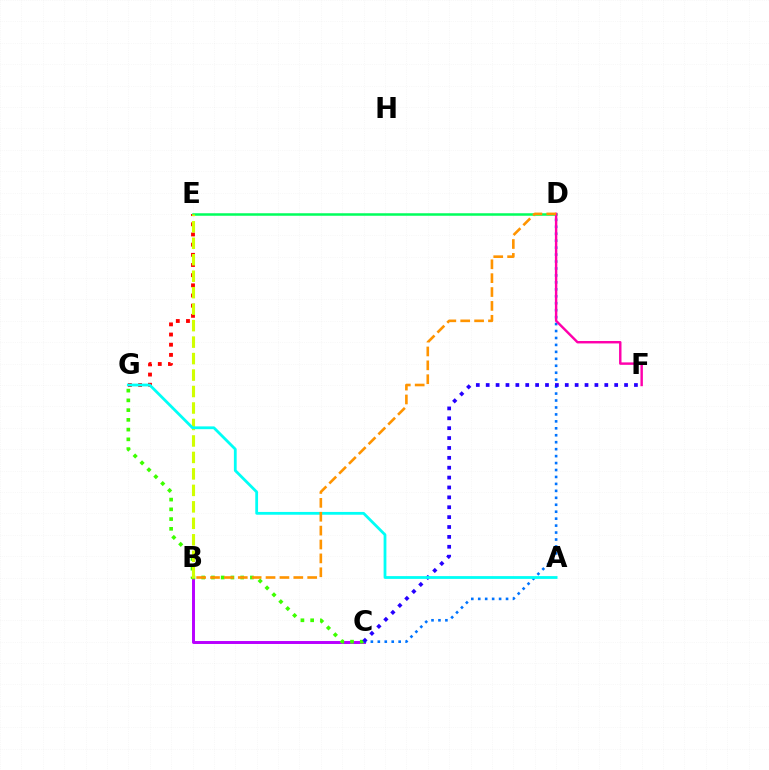{('E', 'G'): [{'color': '#ff0000', 'line_style': 'dotted', 'thickness': 2.76}], ('B', 'C'): [{'color': '#b900ff', 'line_style': 'solid', 'thickness': 2.13}], ('C', 'D'): [{'color': '#0074ff', 'line_style': 'dotted', 'thickness': 1.89}], ('D', 'E'): [{'color': '#00ff5c', 'line_style': 'solid', 'thickness': 1.8}], ('C', 'G'): [{'color': '#3dff00', 'line_style': 'dotted', 'thickness': 2.65}], ('B', 'E'): [{'color': '#d1ff00', 'line_style': 'dashed', 'thickness': 2.24}], ('C', 'F'): [{'color': '#2500ff', 'line_style': 'dotted', 'thickness': 2.69}], ('D', 'F'): [{'color': '#ff00ac', 'line_style': 'solid', 'thickness': 1.75}], ('A', 'G'): [{'color': '#00fff6', 'line_style': 'solid', 'thickness': 2.01}], ('B', 'D'): [{'color': '#ff9400', 'line_style': 'dashed', 'thickness': 1.89}]}